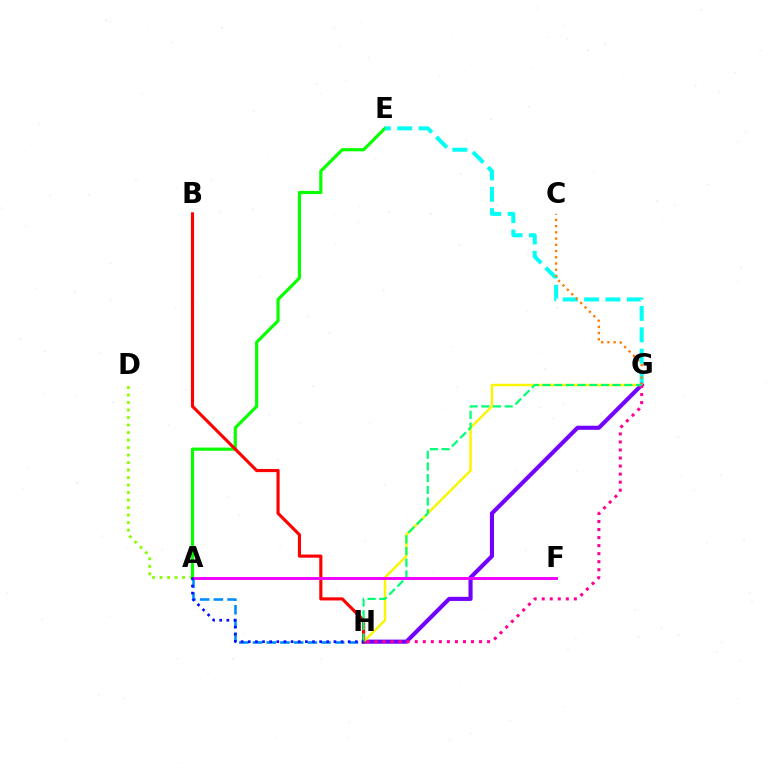{('A', 'D'): [{'color': '#84ff00', 'line_style': 'dotted', 'thickness': 2.04}], ('A', 'E'): [{'color': '#08ff00', 'line_style': 'solid', 'thickness': 2.28}], ('E', 'G'): [{'color': '#00fff6', 'line_style': 'dashed', 'thickness': 2.9}], ('A', 'H'): [{'color': '#008cff', 'line_style': 'dashed', 'thickness': 1.86}, {'color': '#0010ff', 'line_style': 'dotted', 'thickness': 1.94}], ('G', 'H'): [{'color': '#7200ff', 'line_style': 'solid', 'thickness': 2.95}, {'color': '#fcf500', 'line_style': 'solid', 'thickness': 1.75}, {'color': '#ff0094', 'line_style': 'dotted', 'thickness': 2.18}, {'color': '#00ff74', 'line_style': 'dashed', 'thickness': 1.59}], ('B', 'H'): [{'color': '#ff0000', 'line_style': 'solid', 'thickness': 2.26}], ('C', 'G'): [{'color': '#ff7c00', 'line_style': 'dotted', 'thickness': 1.69}], ('A', 'F'): [{'color': '#ee00ff', 'line_style': 'solid', 'thickness': 2.08}]}